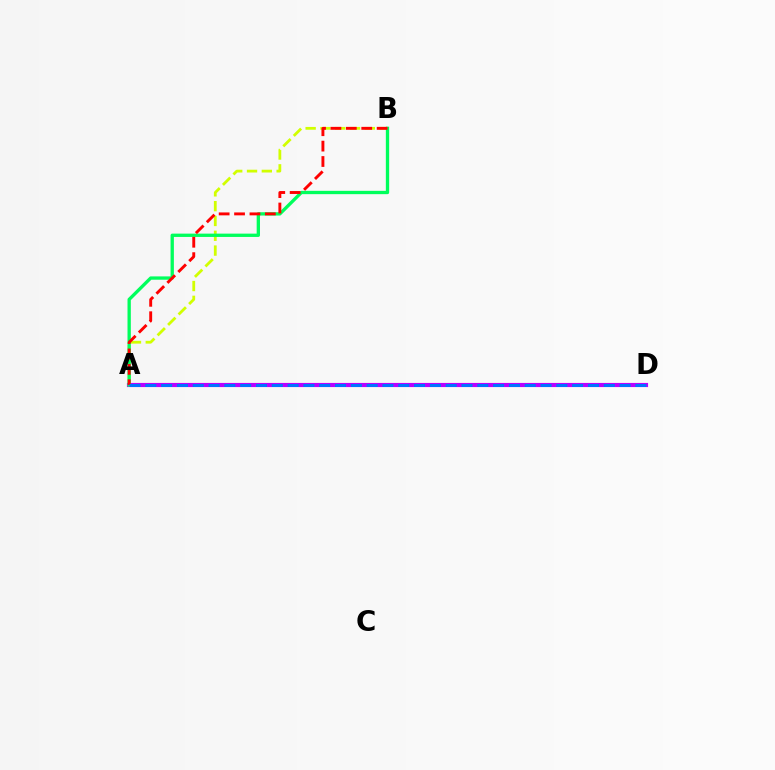{('A', 'B'): [{'color': '#d1ff00', 'line_style': 'dashed', 'thickness': 2.01}, {'color': '#00ff5c', 'line_style': 'solid', 'thickness': 2.39}, {'color': '#ff0000', 'line_style': 'dashed', 'thickness': 2.09}], ('A', 'D'): [{'color': '#b900ff', 'line_style': 'solid', 'thickness': 2.98}, {'color': '#0074ff', 'line_style': 'dashed', 'thickness': 2.15}]}